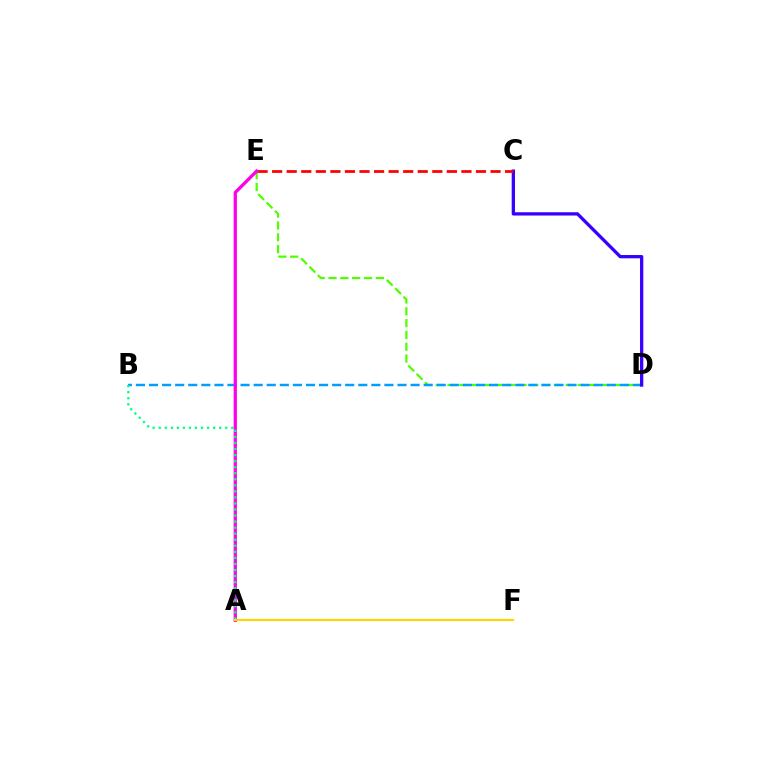{('D', 'E'): [{'color': '#4fff00', 'line_style': 'dashed', 'thickness': 1.61}], ('B', 'D'): [{'color': '#009eff', 'line_style': 'dashed', 'thickness': 1.78}], ('C', 'D'): [{'color': '#3700ff', 'line_style': 'solid', 'thickness': 2.37}], ('C', 'E'): [{'color': '#ff0000', 'line_style': 'dashed', 'thickness': 1.98}], ('A', 'E'): [{'color': '#ff00ed', 'line_style': 'solid', 'thickness': 2.36}], ('A', 'B'): [{'color': '#00ff86', 'line_style': 'dotted', 'thickness': 1.64}], ('A', 'F'): [{'color': '#ffd500', 'line_style': 'solid', 'thickness': 1.55}]}